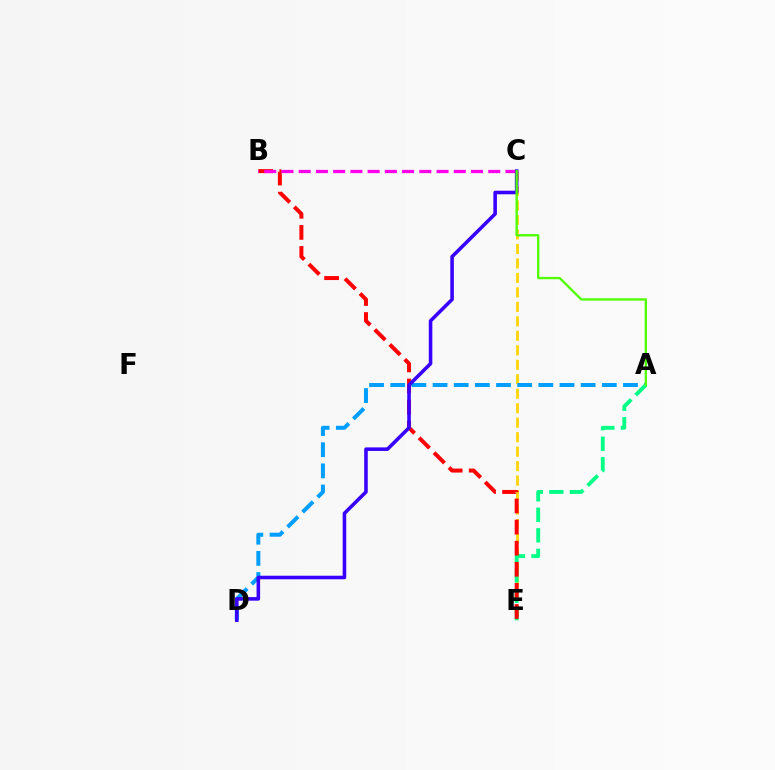{('C', 'E'): [{'color': '#ffd500', 'line_style': 'dashed', 'thickness': 1.97}], ('A', 'D'): [{'color': '#009eff', 'line_style': 'dashed', 'thickness': 2.87}], ('A', 'E'): [{'color': '#00ff86', 'line_style': 'dashed', 'thickness': 2.79}], ('B', 'E'): [{'color': '#ff0000', 'line_style': 'dashed', 'thickness': 2.87}], ('B', 'C'): [{'color': '#ff00ed', 'line_style': 'dashed', 'thickness': 2.34}], ('C', 'D'): [{'color': '#3700ff', 'line_style': 'solid', 'thickness': 2.56}], ('A', 'C'): [{'color': '#4fff00', 'line_style': 'solid', 'thickness': 1.68}]}